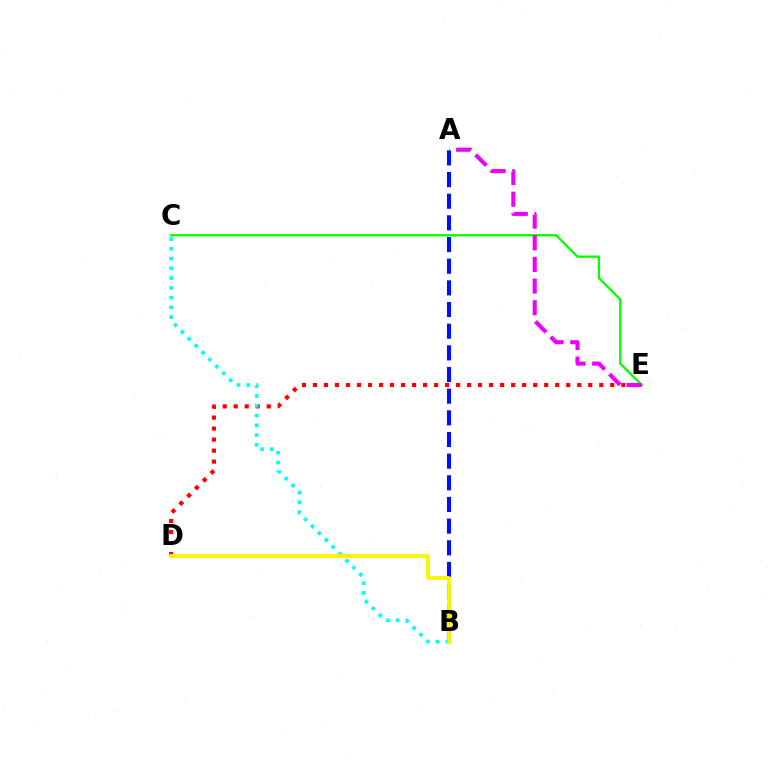{('D', 'E'): [{'color': '#ff0000', 'line_style': 'dotted', 'thickness': 2.99}], ('A', 'B'): [{'color': '#0010ff', 'line_style': 'dashed', 'thickness': 2.94}], ('C', 'E'): [{'color': '#08ff00', 'line_style': 'solid', 'thickness': 1.69}], ('B', 'C'): [{'color': '#00fff6', 'line_style': 'dotted', 'thickness': 2.65}], ('B', 'D'): [{'color': '#fcf500', 'line_style': 'solid', 'thickness': 2.76}], ('A', 'E'): [{'color': '#ee00ff', 'line_style': 'dashed', 'thickness': 2.94}]}